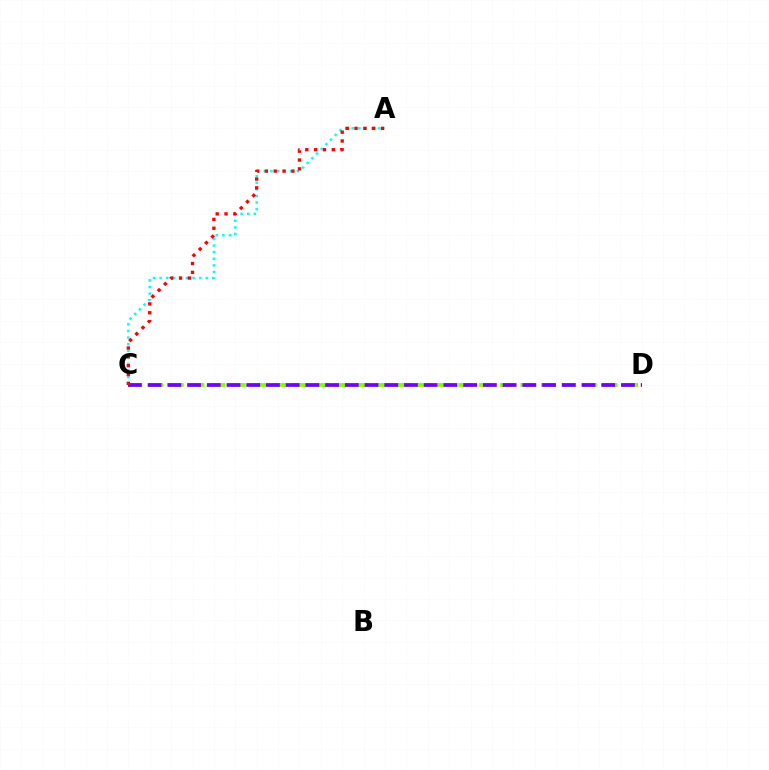{('A', 'C'): [{'color': '#00fff6', 'line_style': 'dotted', 'thickness': 1.79}, {'color': '#ff0000', 'line_style': 'dotted', 'thickness': 2.4}], ('C', 'D'): [{'color': '#84ff00', 'line_style': 'dashed', 'thickness': 2.81}, {'color': '#7200ff', 'line_style': 'dashed', 'thickness': 2.68}]}